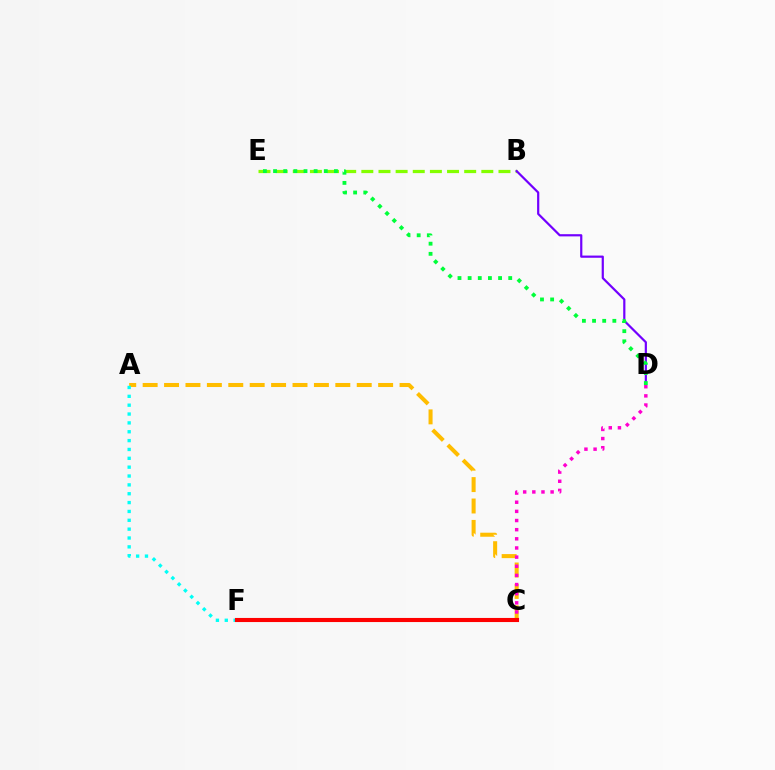{('B', 'E'): [{'color': '#84ff00', 'line_style': 'dashed', 'thickness': 2.33}], ('A', 'C'): [{'color': '#ffbd00', 'line_style': 'dashed', 'thickness': 2.91}], ('C', 'F'): [{'color': '#004bff', 'line_style': 'solid', 'thickness': 2.12}, {'color': '#ff0000', 'line_style': 'solid', 'thickness': 2.95}], ('B', 'D'): [{'color': '#7200ff', 'line_style': 'solid', 'thickness': 1.58}], ('C', 'D'): [{'color': '#ff00cf', 'line_style': 'dotted', 'thickness': 2.49}], ('D', 'E'): [{'color': '#00ff39', 'line_style': 'dotted', 'thickness': 2.76}], ('A', 'F'): [{'color': '#00fff6', 'line_style': 'dotted', 'thickness': 2.41}]}